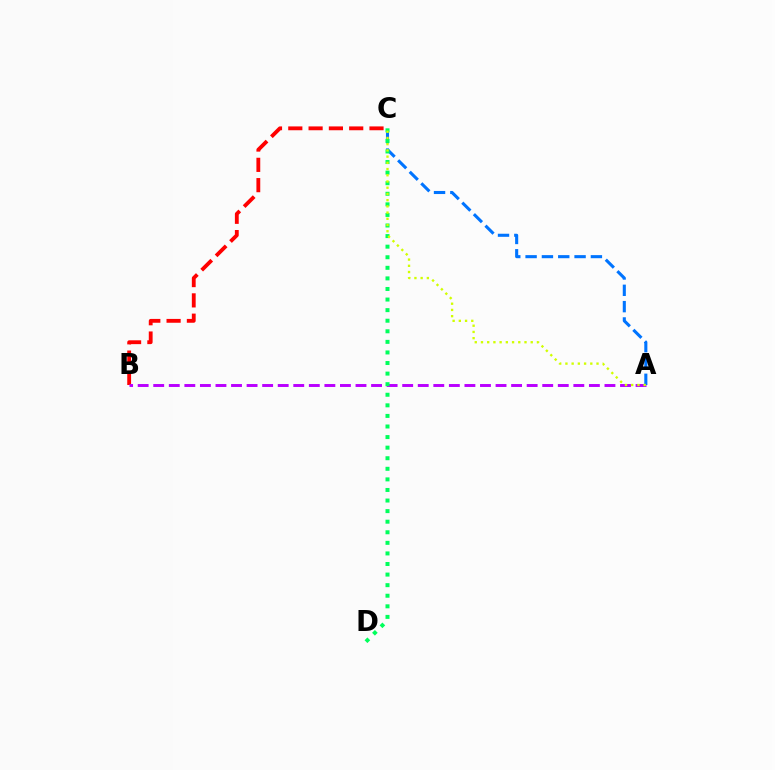{('B', 'C'): [{'color': '#ff0000', 'line_style': 'dashed', 'thickness': 2.76}], ('A', 'B'): [{'color': '#b900ff', 'line_style': 'dashed', 'thickness': 2.11}], ('A', 'C'): [{'color': '#0074ff', 'line_style': 'dashed', 'thickness': 2.22}, {'color': '#d1ff00', 'line_style': 'dotted', 'thickness': 1.69}], ('C', 'D'): [{'color': '#00ff5c', 'line_style': 'dotted', 'thickness': 2.87}]}